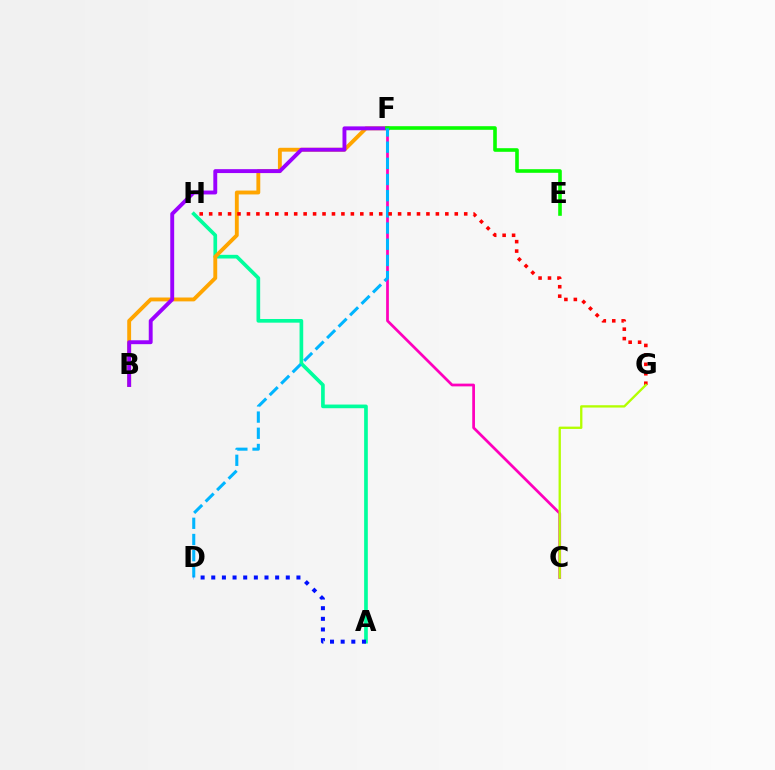{('C', 'F'): [{'color': '#ff00bd', 'line_style': 'solid', 'thickness': 1.97}], ('A', 'H'): [{'color': '#00ff9d', 'line_style': 'solid', 'thickness': 2.64}], ('B', 'F'): [{'color': '#ffa500', 'line_style': 'solid', 'thickness': 2.78}, {'color': '#9b00ff', 'line_style': 'solid', 'thickness': 2.81}], ('E', 'F'): [{'color': '#08ff00', 'line_style': 'solid', 'thickness': 2.6}], ('D', 'F'): [{'color': '#00b5ff', 'line_style': 'dashed', 'thickness': 2.2}], ('A', 'D'): [{'color': '#0010ff', 'line_style': 'dotted', 'thickness': 2.89}], ('G', 'H'): [{'color': '#ff0000', 'line_style': 'dotted', 'thickness': 2.57}], ('C', 'G'): [{'color': '#b3ff00', 'line_style': 'solid', 'thickness': 1.67}]}